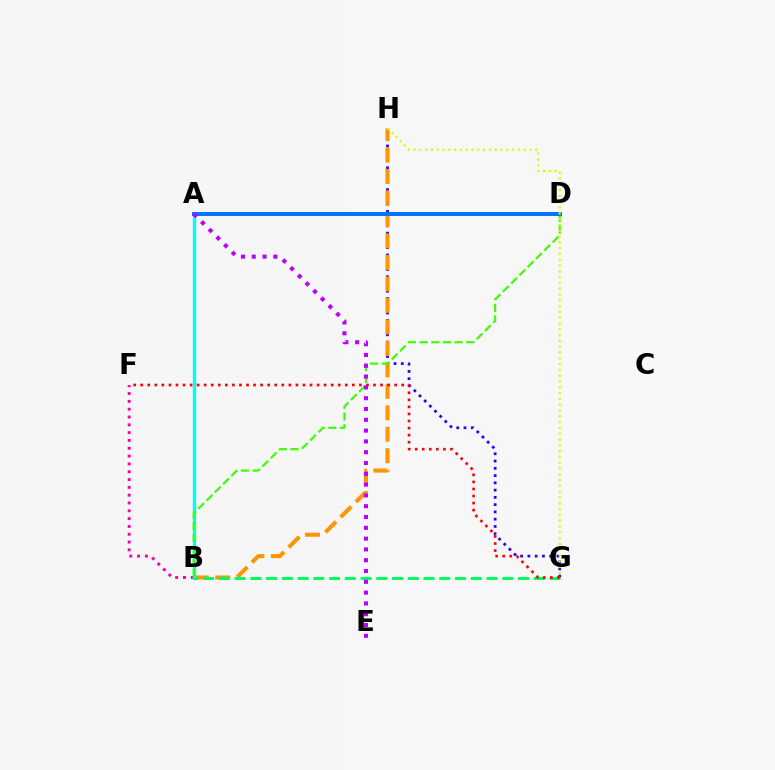{('G', 'H'): [{'color': '#2500ff', 'line_style': 'dotted', 'thickness': 1.97}, {'color': '#d1ff00', 'line_style': 'dotted', 'thickness': 1.58}], ('B', 'F'): [{'color': '#ff00ac', 'line_style': 'dotted', 'thickness': 2.12}], ('B', 'H'): [{'color': '#ff9400', 'line_style': 'dashed', 'thickness': 2.92}], ('A', 'B'): [{'color': '#00fff6', 'line_style': 'solid', 'thickness': 2.43}], ('B', 'G'): [{'color': '#00ff5c', 'line_style': 'dashed', 'thickness': 2.14}], ('B', 'D'): [{'color': '#3dff00', 'line_style': 'dashed', 'thickness': 1.59}], ('A', 'D'): [{'color': '#0074ff', 'line_style': 'solid', 'thickness': 2.84}], ('F', 'G'): [{'color': '#ff0000', 'line_style': 'dotted', 'thickness': 1.92}], ('A', 'E'): [{'color': '#b900ff', 'line_style': 'dotted', 'thickness': 2.93}]}